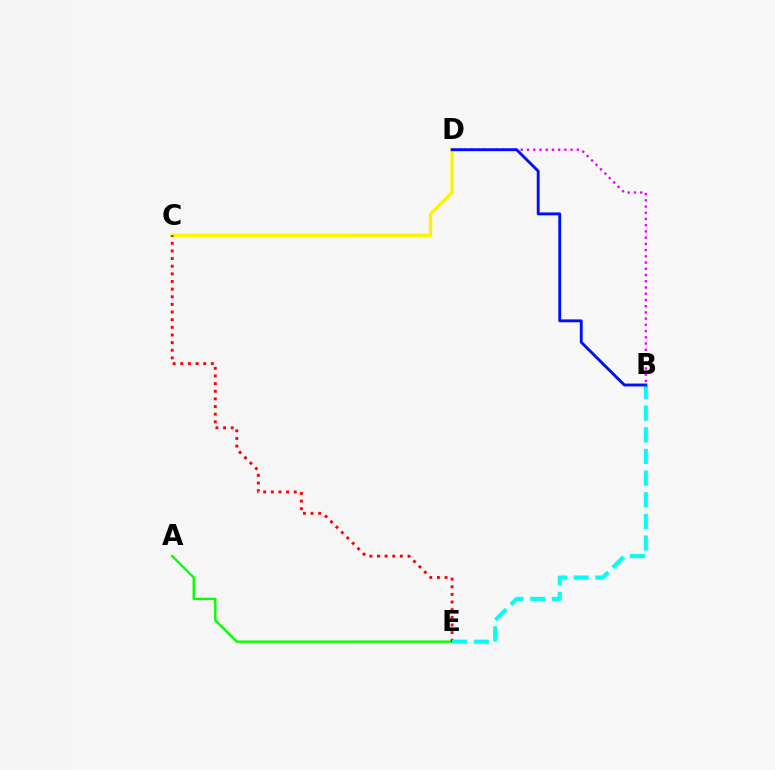{('B', 'D'): [{'color': '#ee00ff', 'line_style': 'dotted', 'thickness': 1.69}, {'color': '#0010ff', 'line_style': 'solid', 'thickness': 2.08}], ('C', 'D'): [{'color': '#fcf500', 'line_style': 'solid', 'thickness': 2.42}], ('A', 'E'): [{'color': '#08ff00', 'line_style': 'solid', 'thickness': 1.72}], ('C', 'E'): [{'color': '#ff0000', 'line_style': 'dotted', 'thickness': 2.08}], ('B', 'E'): [{'color': '#00fff6', 'line_style': 'dashed', 'thickness': 2.94}]}